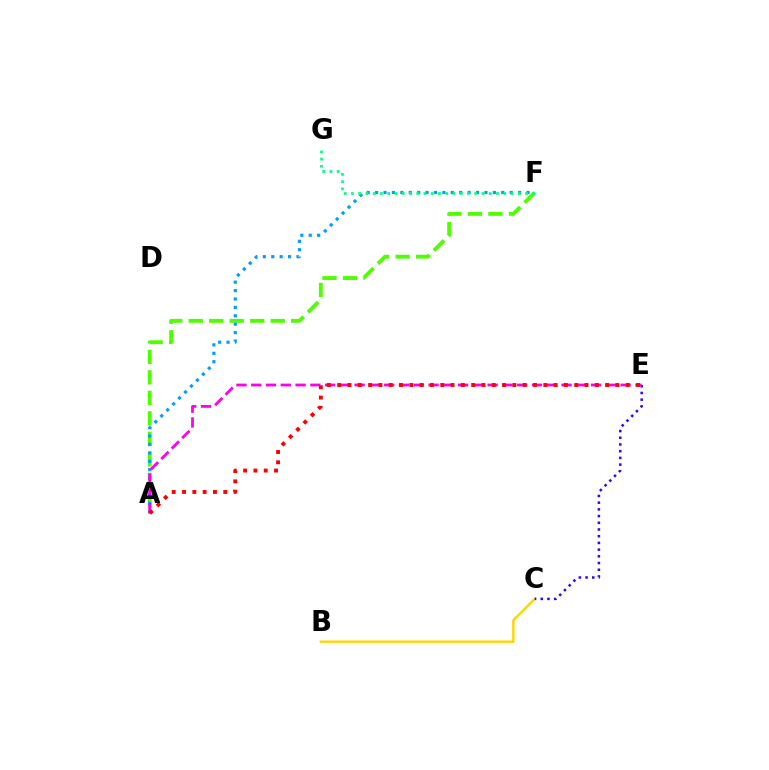{('B', 'C'): [{'color': '#ffd500', 'line_style': 'solid', 'thickness': 1.72}], ('A', 'F'): [{'color': '#4fff00', 'line_style': 'dashed', 'thickness': 2.79}, {'color': '#009eff', 'line_style': 'dotted', 'thickness': 2.29}], ('C', 'E'): [{'color': '#3700ff', 'line_style': 'dotted', 'thickness': 1.82}], ('F', 'G'): [{'color': '#00ff86', 'line_style': 'dotted', 'thickness': 1.97}], ('A', 'E'): [{'color': '#ff00ed', 'line_style': 'dashed', 'thickness': 2.01}, {'color': '#ff0000', 'line_style': 'dotted', 'thickness': 2.8}]}